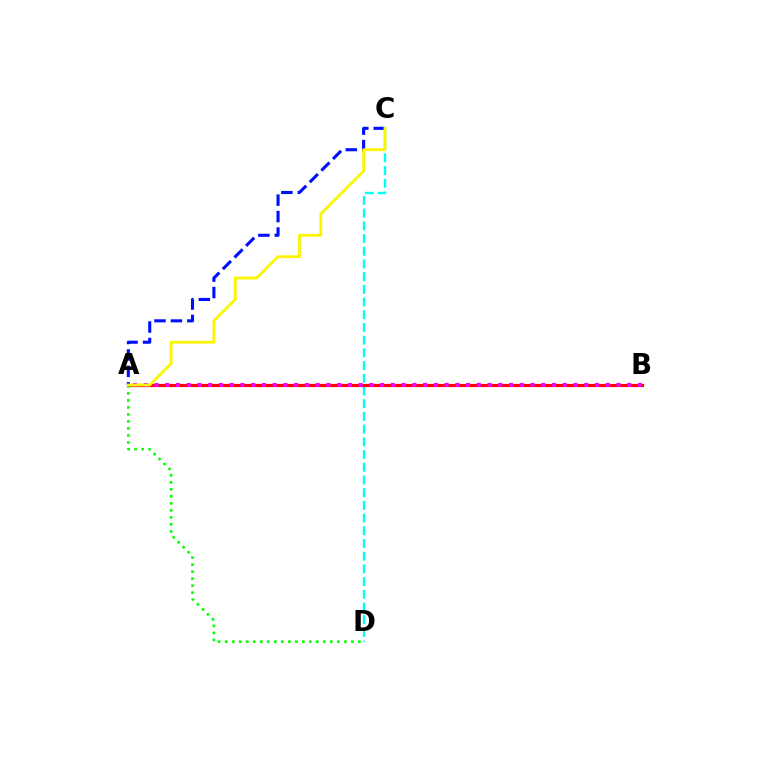{('C', 'D'): [{'color': '#00fff6', 'line_style': 'dashed', 'thickness': 1.73}], ('A', 'C'): [{'color': '#0010ff', 'line_style': 'dashed', 'thickness': 2.23}, {'color': '#fcf500', 'line_style': 'solid', 'thickness': 2.02}], ('A', 'B'): [{'color': '#ff0000', 'line_style': 'solid', 'thickness': 2.29}, {'color': '#ee00ff', 'line_style': 'dotted', 'thickness': 2.92}], ('A', 'D'): [{'color': '#08ff00', 'line_style': 'dotted', 'thickness': 1.91}]}